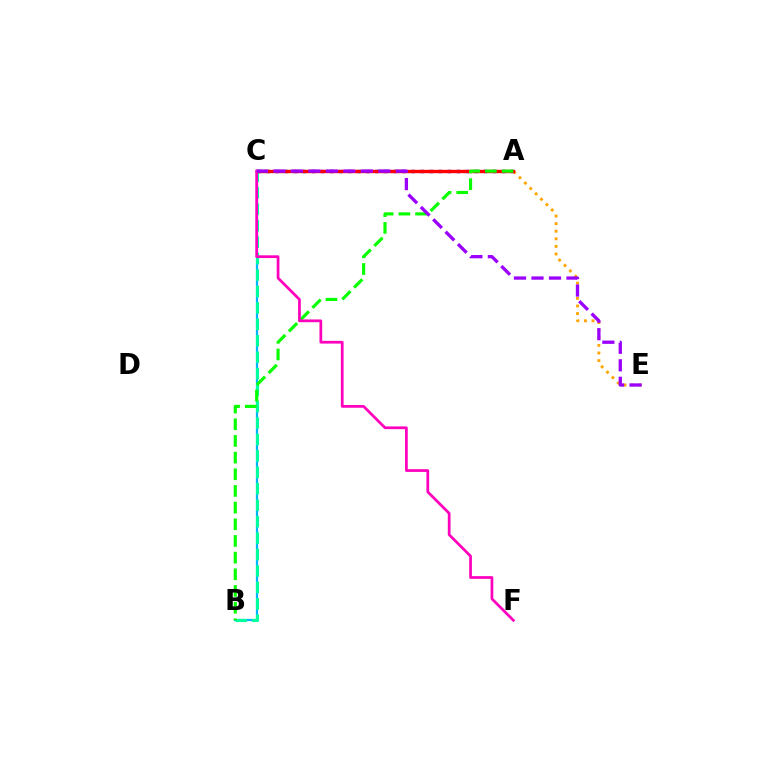{('A', 'C'): [{'color': '#0010ff', 'line_style': 'dotted', 'thickness': 2.46}, {'color': '#b3ff00', 'line_style': 'solid', 'thickness': 2.14}, {'color': '#ff0000', 'line_style': 'solid', 'thickness': 2.44}], ('B', 'C'): [{'color': '#00b5ff', 'line_style': 'solid', 'thickness': 1.59}, {'color': '#00ff9d', 'line_style': 'dashed', 'thickness': 2.23}], ('A', 'E'): [{'color': '#ffa500', 'line_style': 'dotted', 'thickness': 2.07}], ('A', 'B'): [{'color': '#08ff00', 'line_style': 'dashed', 'thickness': 2.27}], ('C', 'F'): [{'color': '#ff00bd', 'line_style': 'solid', 'thickness': 1.97}], ('C', 'E'): [{'color': '#9b00ff', 'line_style': 'dashed', 'thickness': 2.38}]}